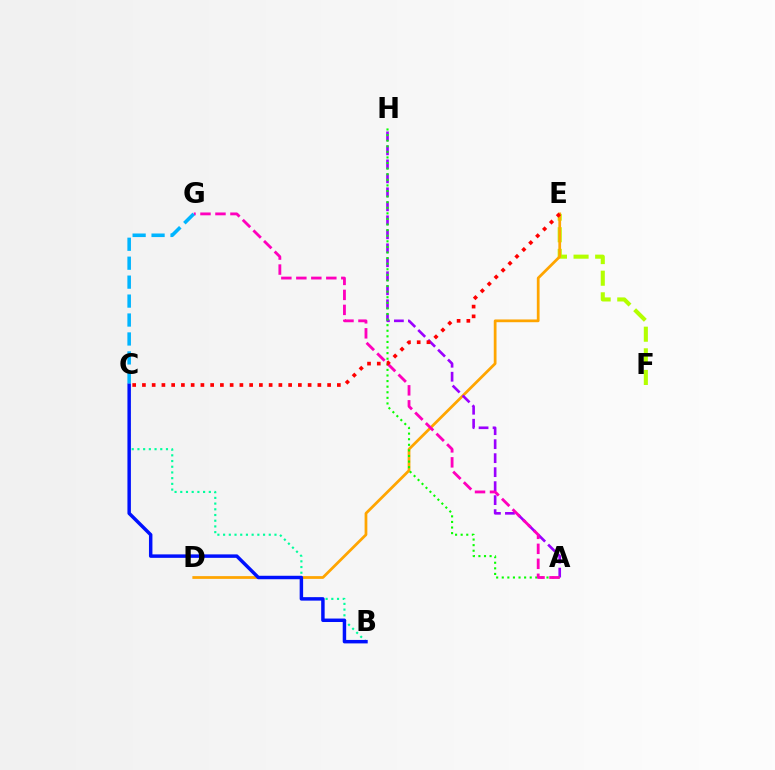{('E', 'F'): [{'color': '#b3ff00', 'line_style': 'dashed', 'thickness': 2.94}], ('D', 'E'): [{'color': '#ffa500', 'line_style': 'solid', 'thickness': 1.98}], ('B', 'C'): [{'color': '#00ff9d', 'line_style': 'dotted', 'thickness': 1.55}, {'color': '#0010ff', 'line_style': 'solid', 'thickness': 2.5}], ('A', 'H'): [{'color': '#9b00ff', 'line_style': 'dashed', 'thickness': 1.9}, {'color': '#08ff00', 'line_style': 'dotted', 'thickness': 1.52}], ('A', 'G'): [{'color': '#ff00bd', 'line_style': 'dashed', 'thickness': 2.04}], ('C', 'E'): [{'color': '#ff0000', 'line_style': 'dotted', 'thickness': 2.65}], ('C', 'G'): [{'color': '#00b5ff', 'line_style': 'dashed', 'thickness': 2.57}]}